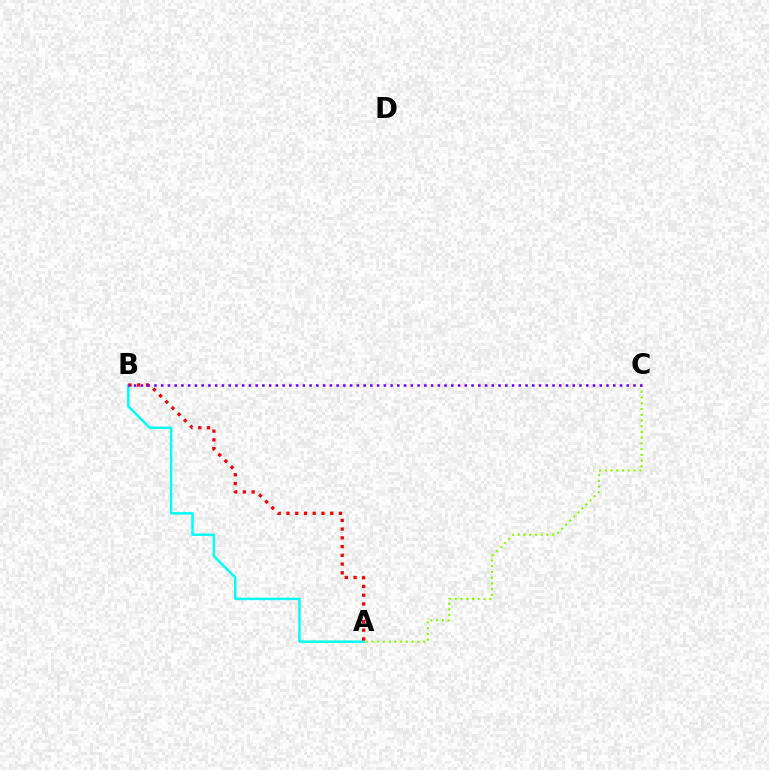{('A', 'B'): [{'color': '#00fff6', 'line_style': 'solid', 'thickness': 1.79}, {'color': '#ff0000', 'line_style': 'dotted', 'thickness': 2.38}], ('A', 'C'): [{'color': '#84ff00', 'line_style': 'dotted', 'thickness': 1.56}], ('B', 'C'): [{'color': '#7200ff', 'line_style': 'dotted', 'thickness': 1.83}]}